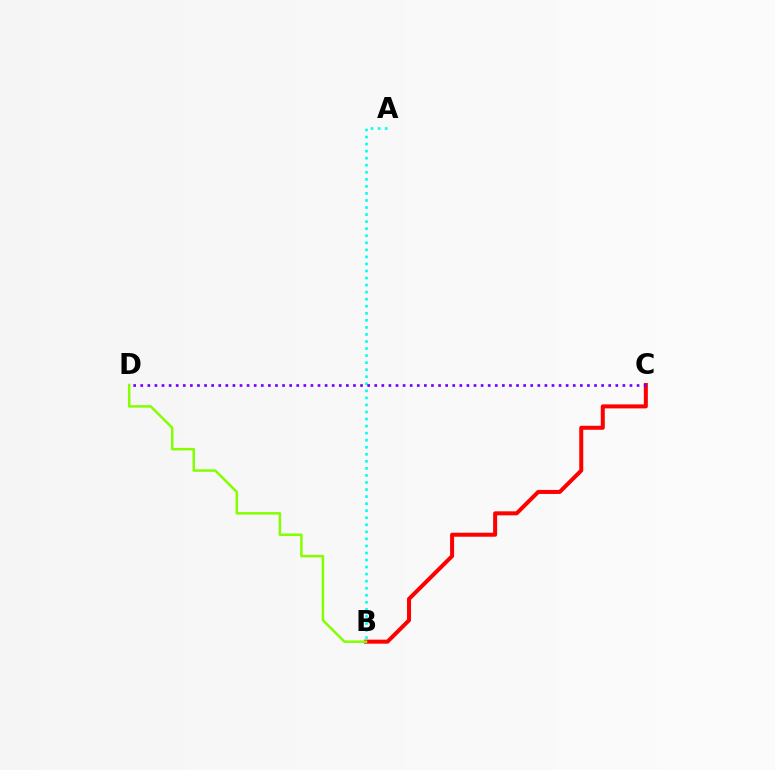{('A', 'B'): [{'color': '#00fff6', 'line_style': 'dotted', 'thickness': 1.92}], ('B', 'C'): [{'color': '#ff0000', 'line_style': 'solid', 'thickness': 2.89}], ('C', 'D'): [{'color': '#7200ff', 'line_style': 'dotted', 'thickness': 1.93}], ('B', 'D'): [{'color': '#84ff00', 'line_style': 'solid', 'thickness': 1.81}]}